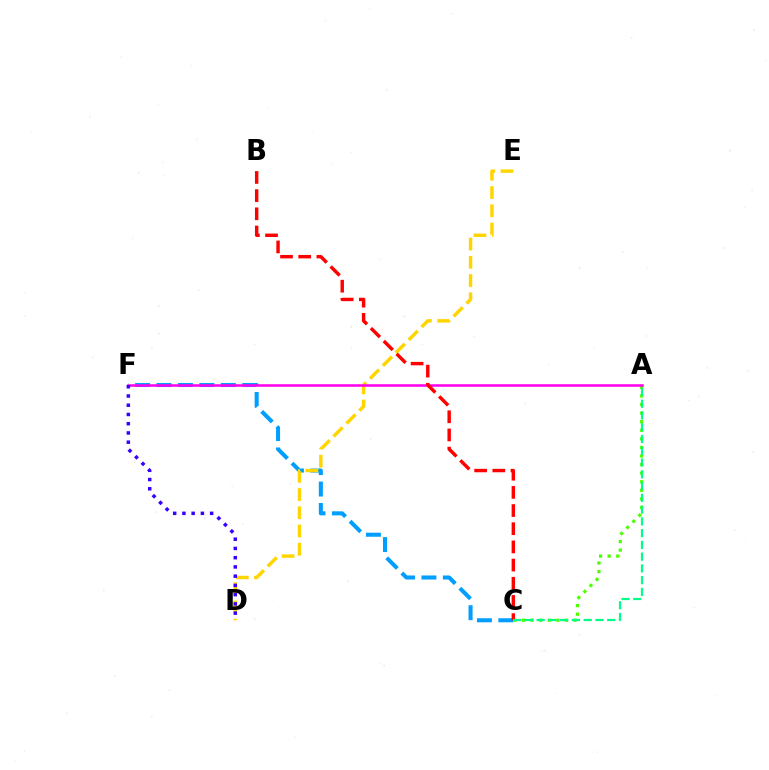{('C', 'F'): [{'color': '#009eff', 'line_style': 'dashed', 'thickness': 2.91}], ('A', 'C'): [{'color': '#4fff00', 'line_style': 'dotted', 'thickness': 2.33}, {'color': '#00ff86', 'line_style': 'dashed', 'thickness': 1.6}], ('D', 'E'): [{'color': '#ffd500', 'line_style': 'dashed', 'thickness': 2.48}], ('A', 'F'): [{'color': '#ff00ed', 'line_style': 'solid', 'thickness': 1.83}], ('B', 'C'): [{'color': '#ff0000', 'line_style': 'dashed', 'thickness': 2.47}], ('D', 'F'): [{'color': '#3700ff', 'line_style': 'dotted', 'thickness': 2.51}]}